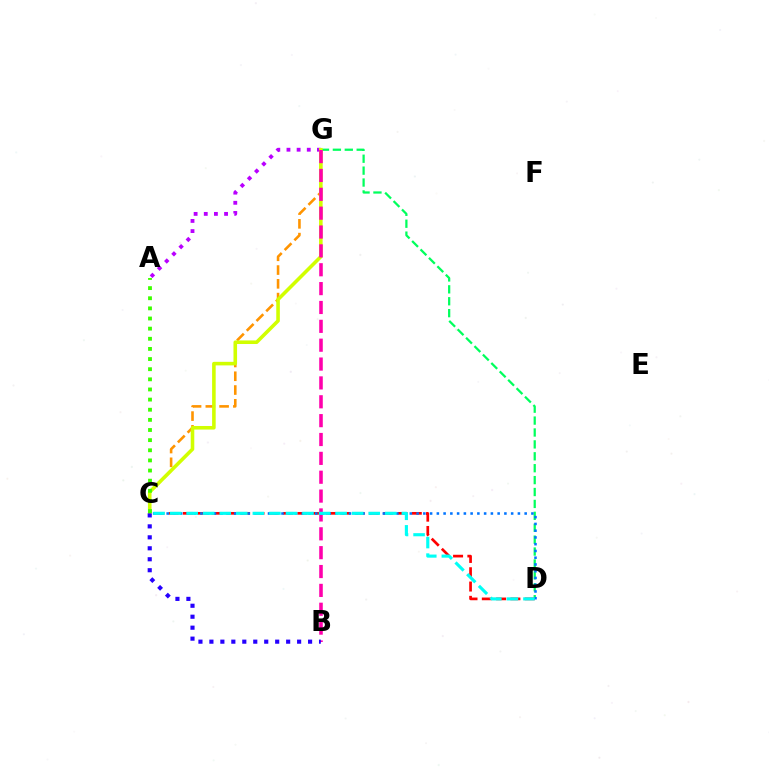{('C', 'D'): [{'color': '#ff0000', 'line_style': 'dashed', 'thickness': 1.94}, {'color': '#0074ff', 'line_style': 'dotted', 'thickness': 1.84}, {'color': '#00fff6', 'line_style': 'dashed', 'thickness': 2.25}], ('A', 'G'): [{'color': '#b900ff', 'line_style': 'dotted', 'thickness': 2.76}], ('C', 'G'): [{'color': '#ff9400', 'line_style': 'dashed', 'thickness': 1.87}, {'color': '#d1ff00', 'line_style': 'solid', 'thickness': 2.58}], ('D', 'G'): [{'color': '#00ff5c', 'line_style': 'dashed', 'thickness': 1.62}], ('B', 'G'): [{'color': '#ff00ac', 'line_style': 'dashed', 'thickness': 2.56}], ('A', 'C'): [{'color': '#3dff00', 'line_style': 'dotted', 'thickness': 2.75}], ('B', 'C'): [{'color': '#2500ff', 'line_style': 'dotted', 'thickness': 2.98}]}